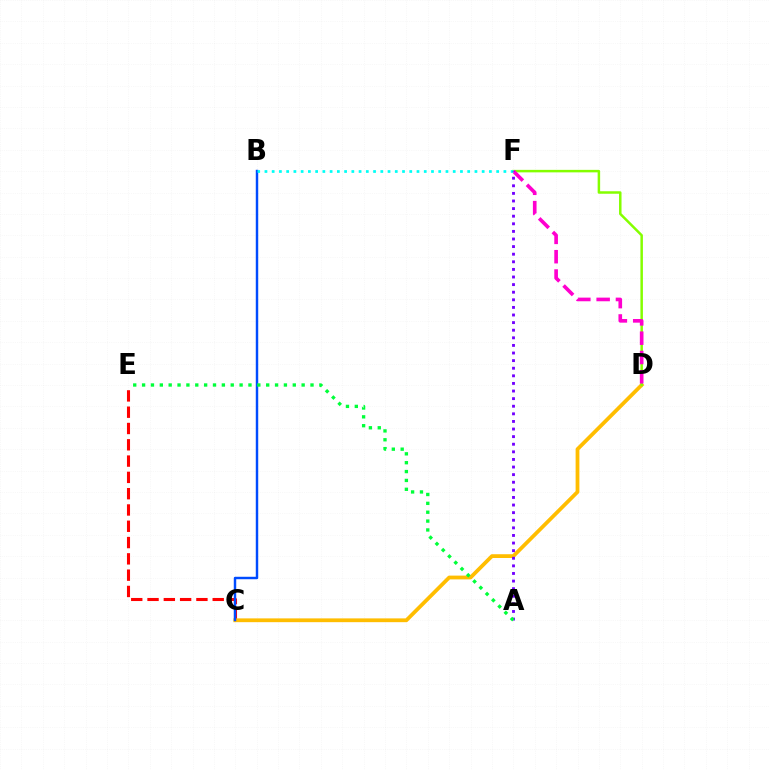{('C', 'E'): [{'color': '#ff0000', 'line_style': 'dashed', 'thickness': 2.21}], ('C', 'D'): [{'color': '#ffbd00', 'line_style': 'solid', 'thickness': 2.72}], ('D', 'F'): [{'color': '#84ff00', 'line_style': 'solid', 'thickness': 1.79}, {'color': '#ff00cf', 'line_style': 'dashed', 'thickness': 2.62}], ('B', 'C'): [{'color': '#004bff', 'line_style': 'solid', 'thickness': 1.76}], ('B', 'F'): [{'color': '#00fff6', 'line_style': 'dotted', 'thickness': 1.97}], ('A', 'F'): [{'color': '#7200ff', 'line_style': 'dotted', 'thickness': 2.07}], ('A', 'E'): [{'color': '#00ff39', 'line_style': 'dotted', 'thickness': 2.41}]}